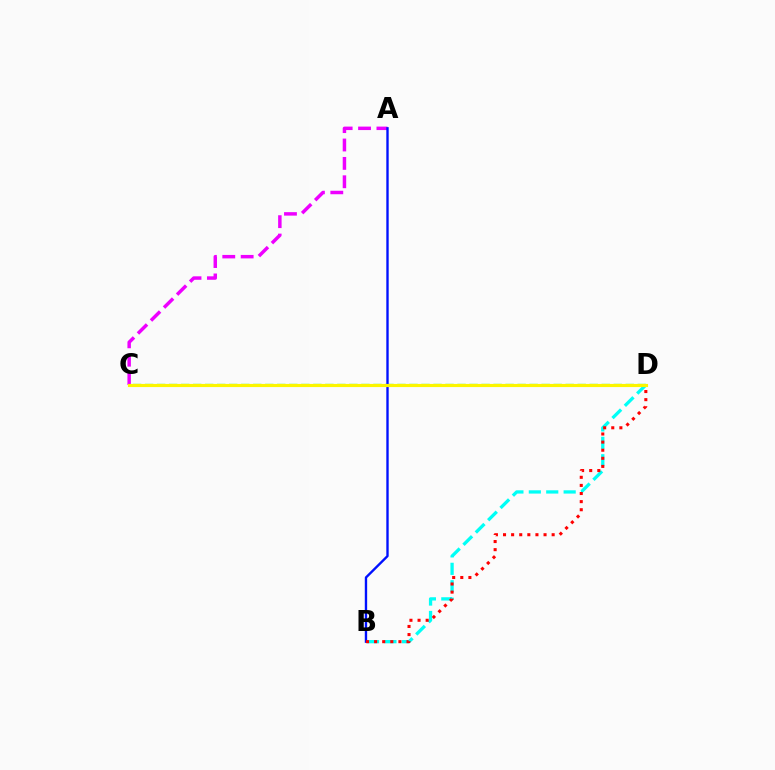{('A', 'C'): [{'color': '#ee00ff', 'line_style': 'dashed', 'thickness': 2.5}], ('B', 'D'): [{'color': '#00fff6', 'line_style': 'dashed', 'thickness': 2.37}, {'color': '#ff0000', 'line_style': 'dotted', 'thickness': 2.2}], ('C', 'D'): [{'color': '#08ff00', 'line_style': 'dashed', 'thickness': 1.63}, {'color': '#fcf500', 'line_style': 'solid', 'thickness': 2.26}], ('A', 'B'): [{'color': '#0010ff', 'line_style': 'solid', 'thickness': 1.7}]}